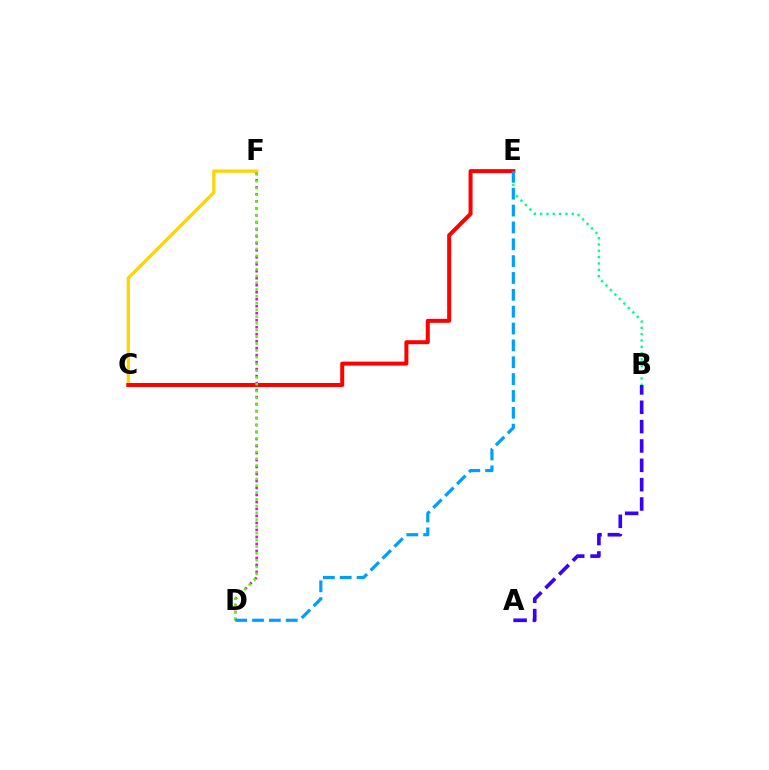{('D', 'F'): [{'color': '#ff00ed', 'line_style': 'dotted', 'thickness': 1.9}, {'color': '#4fff00', 'line_style': 'dotted', 'thickness': 1.84}], ('B', 'E'): [{'color': '#00ff86', 'line_style': 'dotted', 'thickness': 1.72}], ('C', 'F'): [{'color': '#ffd500', 'line_style': 'solid', 'thickness': 2.37}], ('A', 'B'): [{'color': '#3700ff', 'line_style': 'dashed', 'thickness': 2.63}], ('C', 'E'): [{'color': '#ff0000', 'line_style': 'solid', 'thickness': 2.88}], ('D', 'E'): [{'color': '#009eff', 'line_style': 'dashed', 'thickness': 2.29}]}